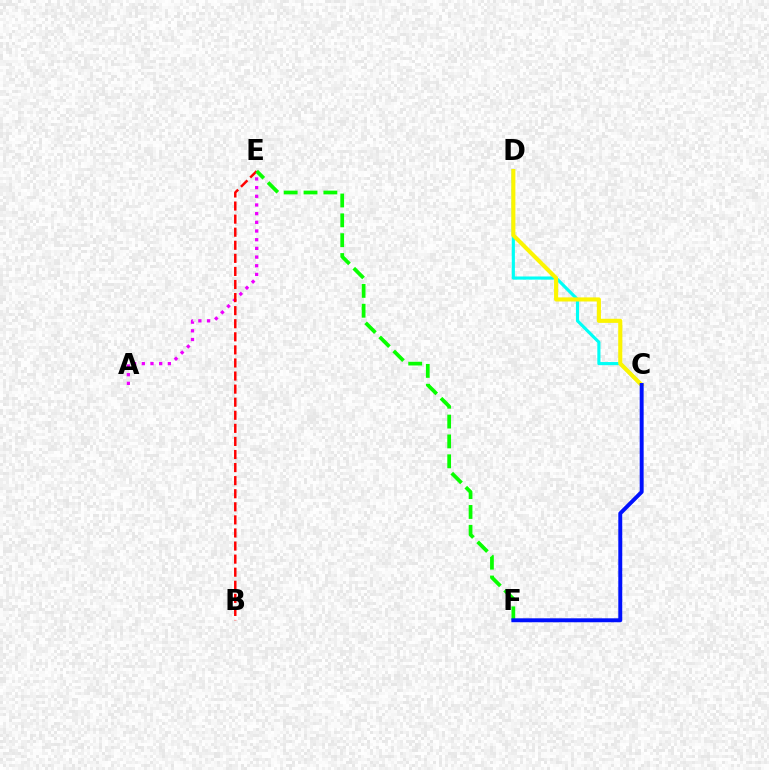{('A', 'E'): [{'color': '#ee00ff', 'line_style': 'dotted', 'thickness': 2.36}], ('C', 'D'): [{'color': '#00fff6', 'line_style': 'solid', 'thickness': 2.26}, {'color': '#fcf500', 'line_style': 'solid', 'thickness': 2.95}], ('B', 'E'): [{'color': '#ff0000', 'line_style': 'dashed', 'thickness': 1.78}], ('E', 'F'): [{'color': '#08ff00', 'line_style': 'dashed', 'thickness': 2.7}], ('C', 'F'): [{'color': '#0010ff', 'line_style': 'solid', 'thickness': 2.84}]}